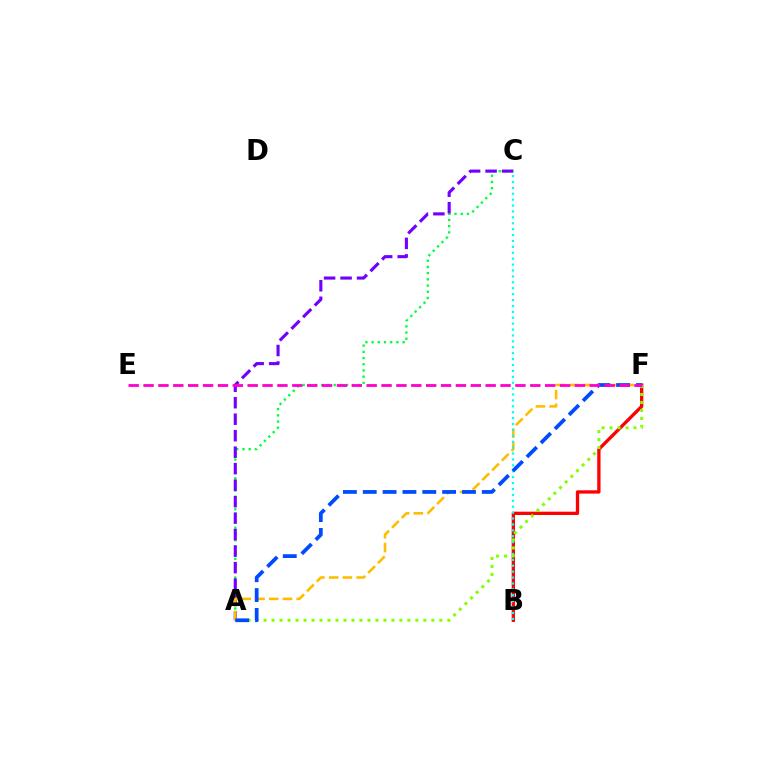{('A', 'C'): [{'color': '#00ff39', 'line_style': 'dotted', 'thickness': 1.69}, {'color': '#7200ff', 'line_style': 'dashed', 'thickness': 2.24}], ('B', 'F'): [{'color': '#ff0000', 'line_style': 'solid', 'thickness': 2.38}], ('A', 'F'): [{'color': '#ffbd00', 'line_style': 'dashed', 'thickness': 1.87}, {'color': '#84ff00', 'line_style': 'dotted', 'thickness': 2.17}, {'color': '#004bff', 'line_style': 'dashed', 'thickness': 2.7}], ('B', 'C'): [{'color': '#00fff6', 'line_style': 'dotted', 'thickness': 1.6}], ('E', 'F'): [{'color': '#ff00cf', 'line_style': 'dashed', 'thickness': 2.02}]}